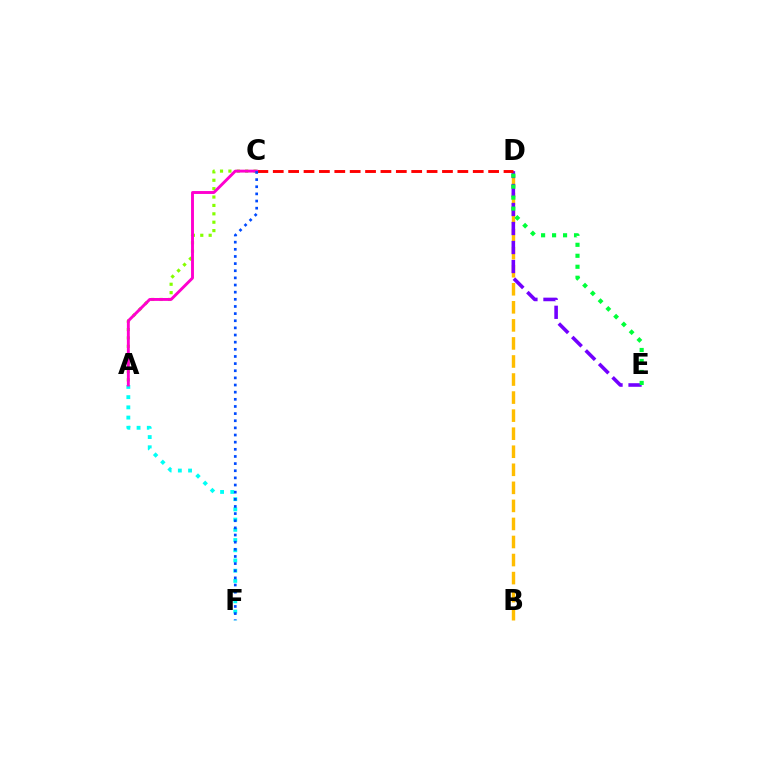{('B', 'D'): [{'color': '#ffbd00', 'line_style': 'dashed', 'thickness': 2.45}], ('D', 'E'): [{'color': '#7200ff', 'line_style': 'dashed', 'thickness': 2.58}, {'color': '#00ff39', 'line_style': 'dotted', 'thickness': 2.98}], ('C', 'D'): [{'color': '#ff0000', 'line_style': 'dashed', 'thickness': 2.09}], ('A', 'C'): [{'color': '#84ff00', 'line_style': 'dotted', 'thickness': 2.28}, {'color': '#ff00cf', 'line_style': 'solid', 'thickness': 2.09}], ('A', 'F'): [{'color': '#00fff6', 'line_style': 'dotted', 'thickness': 2.78}], ('C', 'F'): [{'color': '#004bff', 'line_style': 'dotted', 'thickness': 1.94}]}